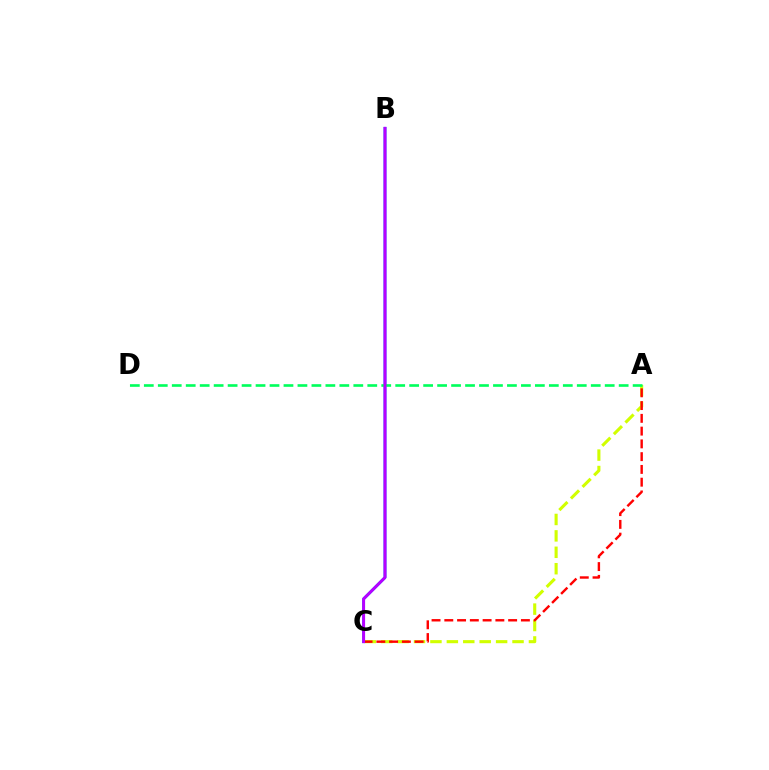{('B', 'C'): [{'color': '#0074ff', 'line_style': 'solid', 'thickness': 2.06}, {'color': '#b900ff', 'line_style': 'solid', 'thickness': 2.07}], ('A', 'C'): [{'color': '#d1ff00', 'line_style': 'dashed', 'thickness': 2.23}, {'color': '#ff0000', 'line_style': 'dashed', 'thickness': 1.73}], ('A', 'D'): [{'color': '#00ff5c', 'line_style': 'dashed', 'thickness': 1.9}]}